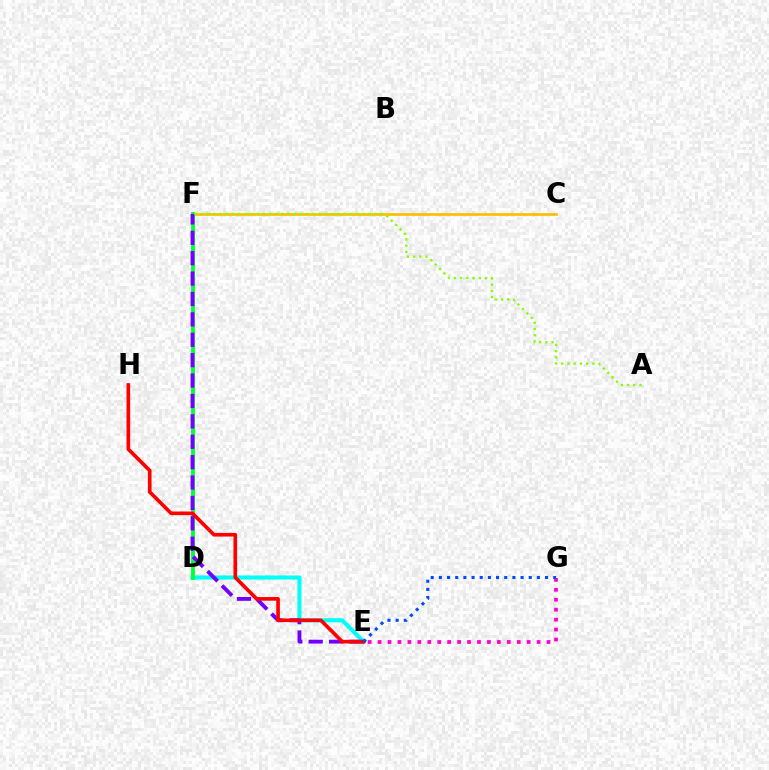{('D', 'E'): [{'color': '#00fff6', 'line_style': 'solid', 'thickness': 2.95}], ('E', 'G'): [{'color': '#ff00cf', 'line_style': 'dotted', 'thickness': 2.7}, {'color': '#004bff', 'line_style': 'dotted', 'thickness': 2.22}], ('C', 'F'): [{'color': '#ffbd00', 'line_style': 'solid', 'thickness': 1.92}], ('D', 'F'): [{'color': '#00ff39', 'line_style': 'solid', 'thickness': 2.77}], ('E', 'F'): [{'color': '#7200ff', 'line_style': 'dashed', 'thickness': 2.77}], ('E', 'H'): [{'color': '#ff0000', 'line_style': 'solid', 'thickness': 2.63}], ('A', 'F'): [{'color': '#84ff00', 'line_style': 'dotted', 'thickness': 1.69}]}